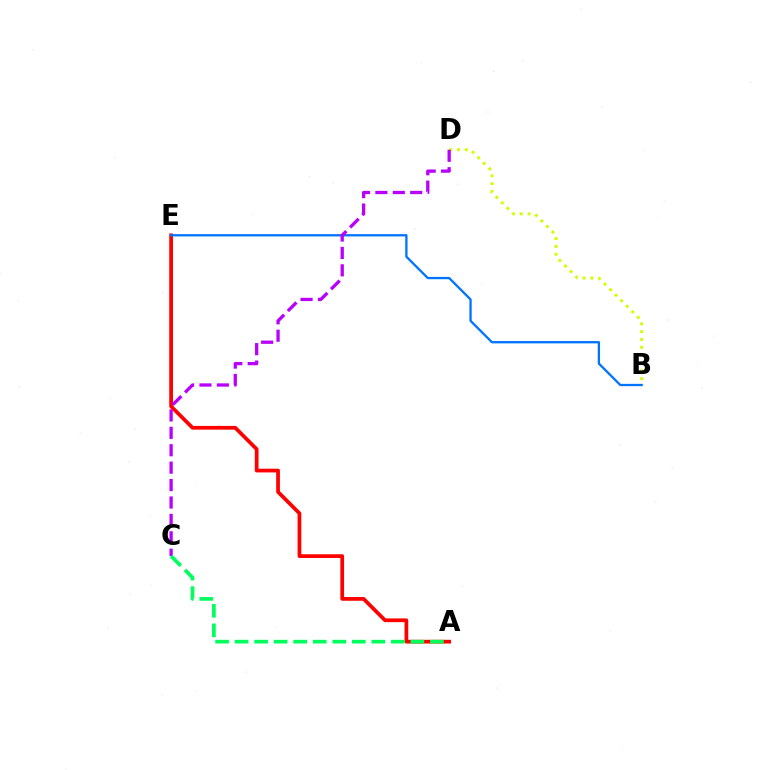{('A', 'E'): [{'color': '#ff0000', 'line_style': 'solid', 'thickness': 2.69}], ('B', 'E'): [{'color': '#0074ff', 'line_style': 'solid', 'thickness': 1.65}], ('B', 'D'): [{'color': '#d1ff00', 'line_style': 'dotted', 'thickness': 2.13}], ('C', 'D'): [{'color': '#b900ff', 'line_style': 'dashed', 'thickness': 2.37}], ('A', 'C'): [{'color': '#00ff5c', 'line_style': 'dashed', 'thickness': 2.65}]}